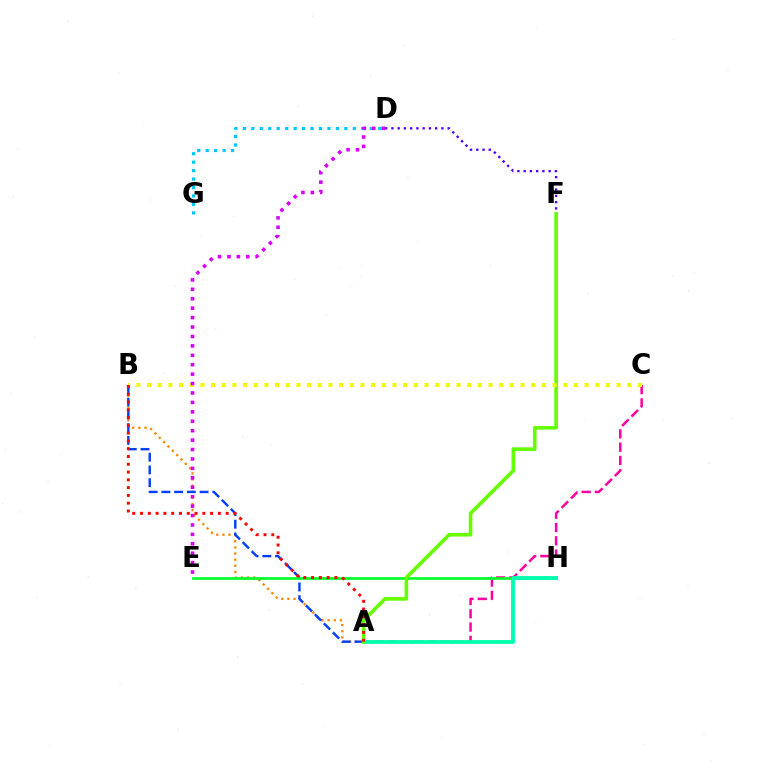{('A', 'B'): [{'color': '#ff8800', 'line_style': 'dotted', 'thickness': 1.67}, {'color': '#003fff', 'line_style': 'dashed', 'thickness': 1.73}, {'color': '#ff0000', 'line_style': 'dotted', 'thickness': 2.11}], ('D', 'F'): [{'color': '#4f00ff', 'line_style': 'dotted', 'thickness': 1.7}], ('A', 'C'): [{'color': '#ff00a0', 'line_style': 'dashed', 'thickness': 1.8}], ('E', 'H'): [{'color': '#00ff27', 'line_style': 'solid', 'thickness': 1.91}], ('A', 'H'): [{'color': '#00ffaf', 'line_style': 'solid', 'thickness': 2.77}], ('A', 'F'): [{'color': '#66ff00', 'line_style': 'solid', 'thickness': 2.61}], ('D', 'G'): [{'color': '#00c7ff', 'line_style': 'dotted', 'thickness': 2.3}], ('B', 'C'): [{'color': '#eeff00', 'line_style': 'dotted', 'thickness': 2.9}], ('D', 'E'): [{'color': '#d600ff', 'line_style': 'dotted', 'thickness': 2.56}]}